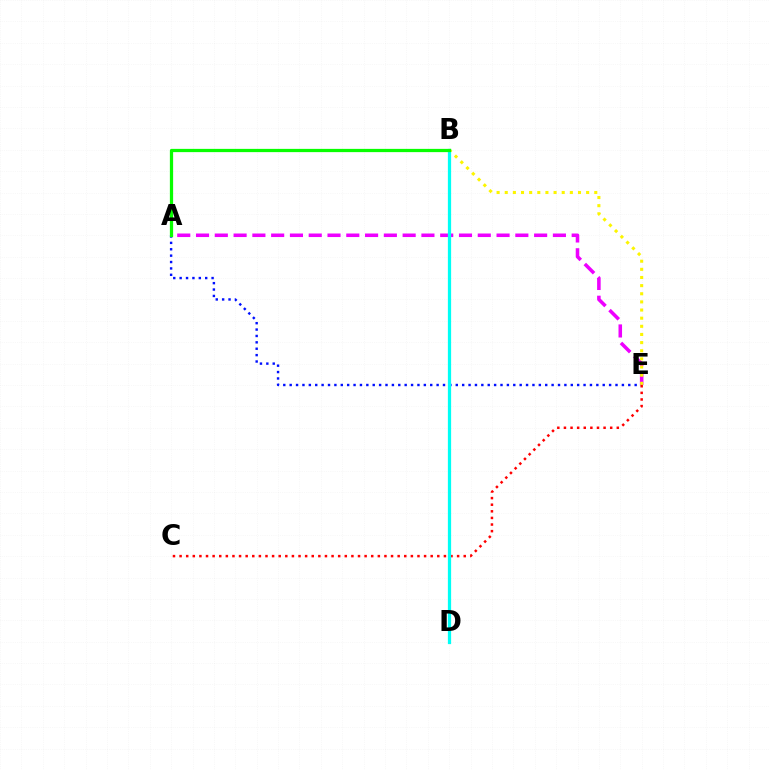{('A', 'E'): [{'color': '#0010ff', 'line_style': 'dotted', 'thickness': 1.74}, {'color': '#ee00ff', 'line_style': 'dashed', 'thickness': 2.55}], ('C', 'E'): [{'color': '#ff0000', 'line_style': 'dotted', 'thickness': 1.8}], ('B', 'E'): [{'color': '#fcf500', 'line_style': 'dotted', 'thickness': 2.21}], ('B', 'D'): [{'color': '#00fff6', 'line_style': 'solid', 'thickness': 2.33}], ('A', 'B'): [{'color': '#08ff00', 'line_style': 'solid', 'thickness': 2.34}]}